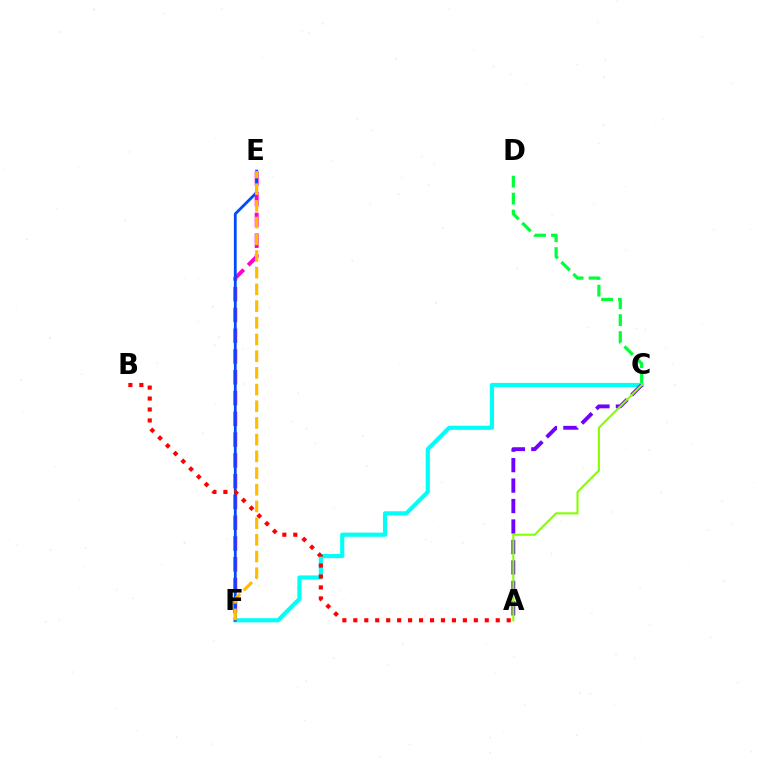{('C', 'D'): [{'color': '#00ff39', 'line_style': 'dashed', 'thickness': 2.3}], ('E', 'F'): [{'color': '#ff00cf', 'line_style': 'dashed', 'thickness': 2.82}, {'color': '#004bff', 'line_style': 'solid', 'thickness': 2.02}, {'color': '#ffbd00', 'line_style': 'dashed', 'thickness': 2.27}], ('C', 'F'): [{'color': '#00fff6', 'line_style': 'solid', 'thickness': 2.99}], ('A', 'C'): [{'color': '#7200ff', 'line_style': 'dashed', 'thickness': 2.78}, {'color': '#84ff00', 'line_style': 'solid', 'thickness': 1.5}], ('A', 'B'): [{'color': '#ff0000', 'line_style': 'dotted', 'thickness': 2.98}]}